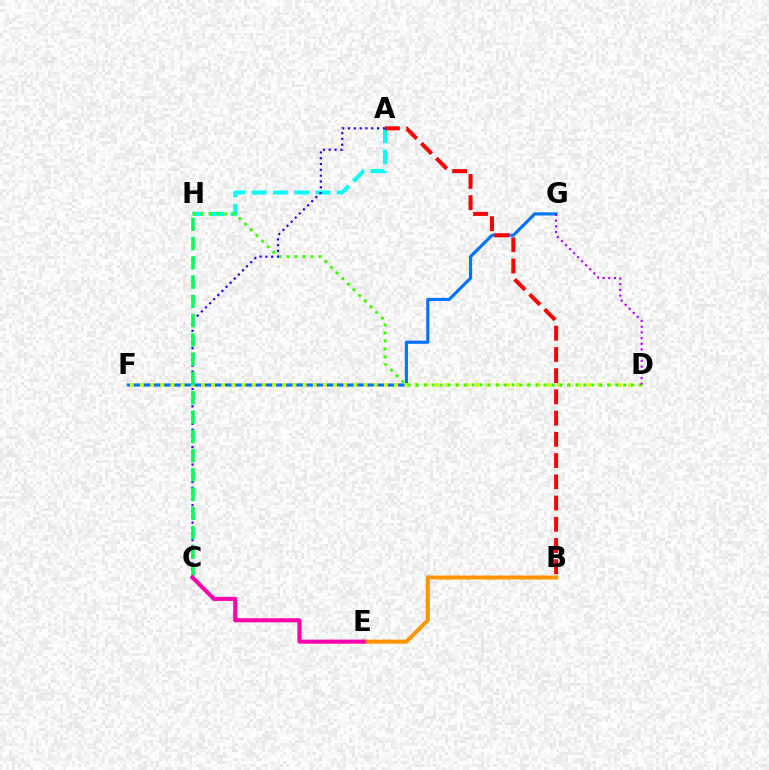{('F', 'G'): [{'color': '#0074ff', 'line_style': 'solid', 'thickness': 2.27}], ('A', 'H'): [{'color': '#00fff6', 'line_style': 'dashed', 'thickness': 2.89}], ('A', 'B'): [{'color': '#ff0000', 'line_style': 'dashed', 'thickness': 2.88}], ('D', 'F'): [{'color': '#d1ff00', 'line_style': 'dotted', 'thickness': 2.76}], ('D', 'H'): [{'color': '#3dff00', 'line_style': 'dotted', 'thickness': 2.17}], ('D', 'G'): [{'color': '#b900ff', 'line_style': 'dotted', 'thickness': 1.55}], ('A', 'C'): [{'color': '#2500ff', 'line_style': 'dotted', 'thickness': 1.58}], ('B', 'E'): [{'color': '#ff9400', 'line_style': 'solid', 'thickness': 2.9}], ('C', 'H'): [{'color': '#00ff5c', 'line_style': 'dashed', 'thickness': 2.62}], ('C', 'E'): [{'color': '#ff00ac', 'line_style': 'solid', 'thickness': 2.93}]}